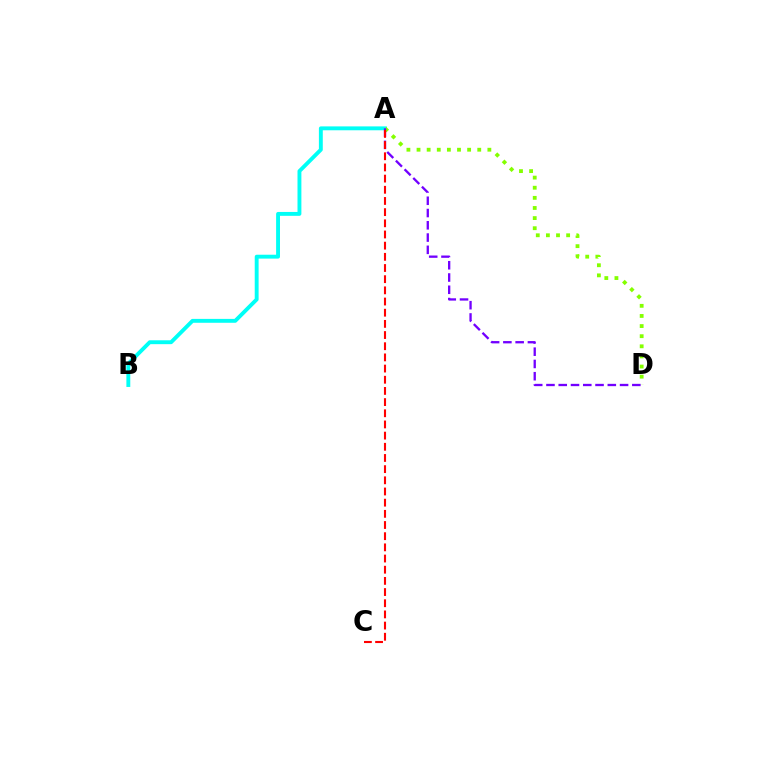{('A', 'B'): [{'color': '#00fff6', 'line_style': 'solid', 'thickness': 2.8}], ('A', 'D'): [{'color': '#84ff00', 'line_style': 'dotted', 'thickness': 2.75}, {'color': '#7200ff', 'line_style': 'dashed', 'thickness': 1.67}], ('A', 'C'): [{'color': '#ff0000', 'line_style': 'dashed', 'thickness': 1.52}]}